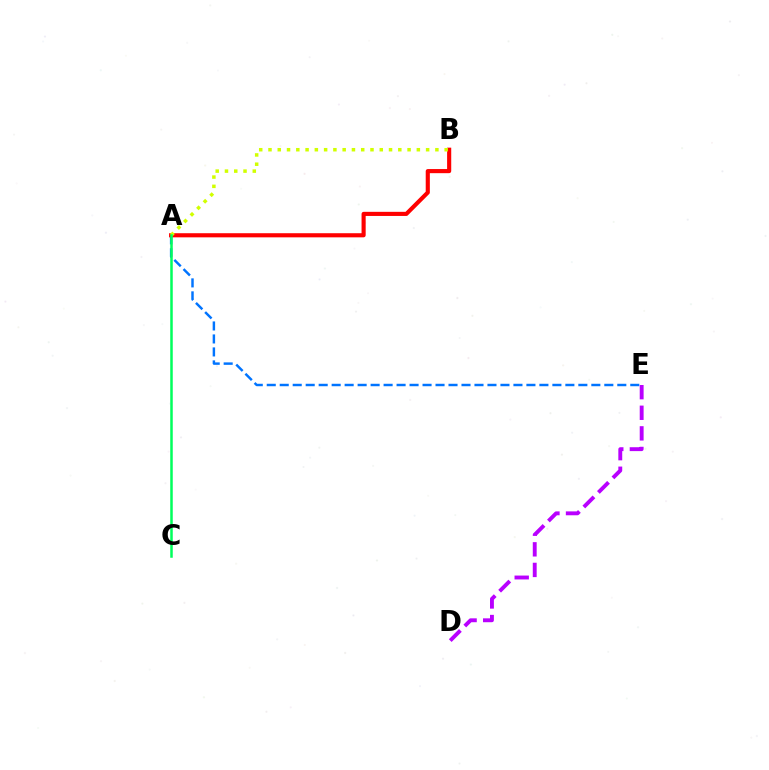{('A', 'E'): [{'color': '#0074ff', 'line_style': 'dashed', 'thickness': 1.76}], ('A', 'B'): [{'color': '#ff0000', 'line_style': 'solid', 'thickness': 2.97}, {'color': '#d1ff00', 'line_style': 'dotted', 'thickness': 2.52}], ('D', 'E'): [{'color': '#b900ff', 'line_style': 'dashed', 'thickness': 2.8}], ('A', 'C'): [{'color': '#00ff5c', 'line_style': 'solid', 'thickness': 1.8}]}